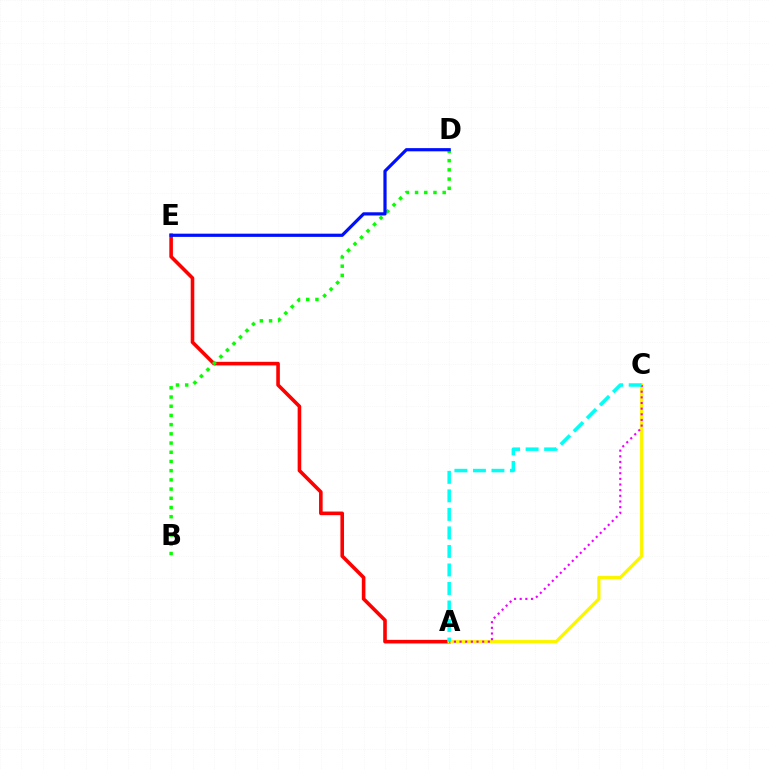{('A', 'E'): [{'color': '#ff0000', 'line_style': 'solid', 'thickness': 2.59}], ('A', 'C'): [{'color': '#fcf500', 'line_style': 'solid', 'thickness': 2.35}, {'color': '#ee00ff', 'line_style': 'dotted', 'thickness': 1.53}, {'color': '#00fff6', 'line_style': 'dashed', 'thickness': 2.52}], ('B', 'D'): [{'color': '#08ff00', 'line_style': 'dotted', 'thickness': 2.5}], ('D', 'E'): [{'color': '#0010ff', 'line_style': 'solid', 'thickness': 2.31}]}